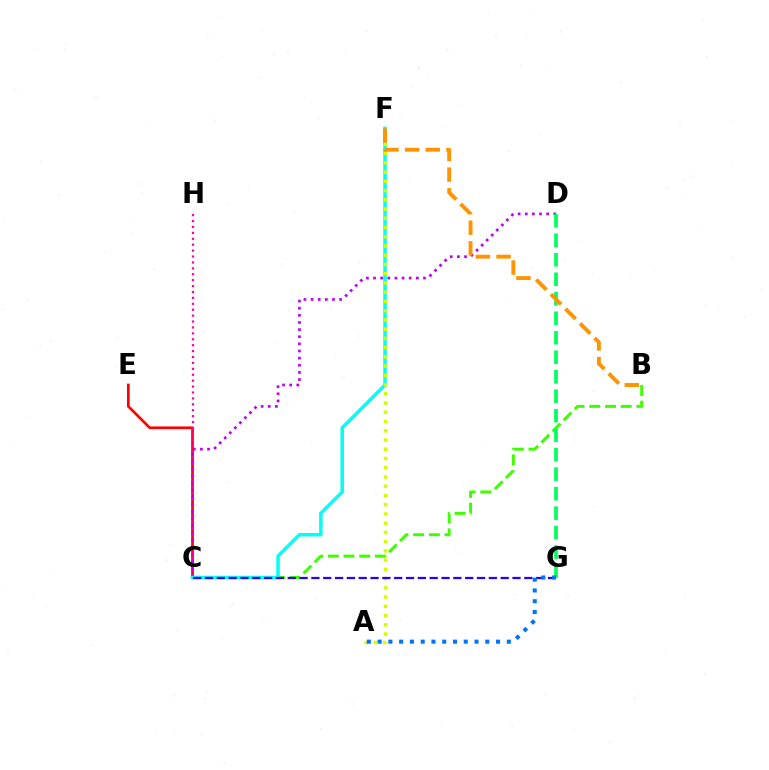{('B', 'C'): [{'color': '#3dff00', 'line_style': 'dashed', 'thickness': 2.13}], ('C', 'E'): [{'color': '#ff0000', 'line_style': 'solid', 'thickness': 1.93}], ('C', 'H'): [{'color': '#ff00ac', 'line_style': 'dotted', 'thickness': 1.61}], ('C', 'D'): [{'color': '#b900ff', 'line_style': 'dotted', 'thickness': 1.94}], ('C', 'F'): [{'color': '#00fff6', 'line_style': 'solid', 'thickness': 2.51}], ('D', 'G'): [{'color': '#00ff5c', 'line_style': 'dashed', 'thickness': 2.65}], ('A', 'F'): [{'color': '#d1ff00', 'line_style': 'dotted', 'thickness': 2.51}], ('C', 'G'): [{'color': '#2500ff', 'line_style': 'dashed', 'thickness': 1.61}], ('B', 'F'): [{'color': '#ff9400', 'line_style': 'dashed', 'thickness': 2.81}], ('A', 'G'): [{'color': '#0074ff', 'line_style': 'dotted', 'thickness': 2.93}]}